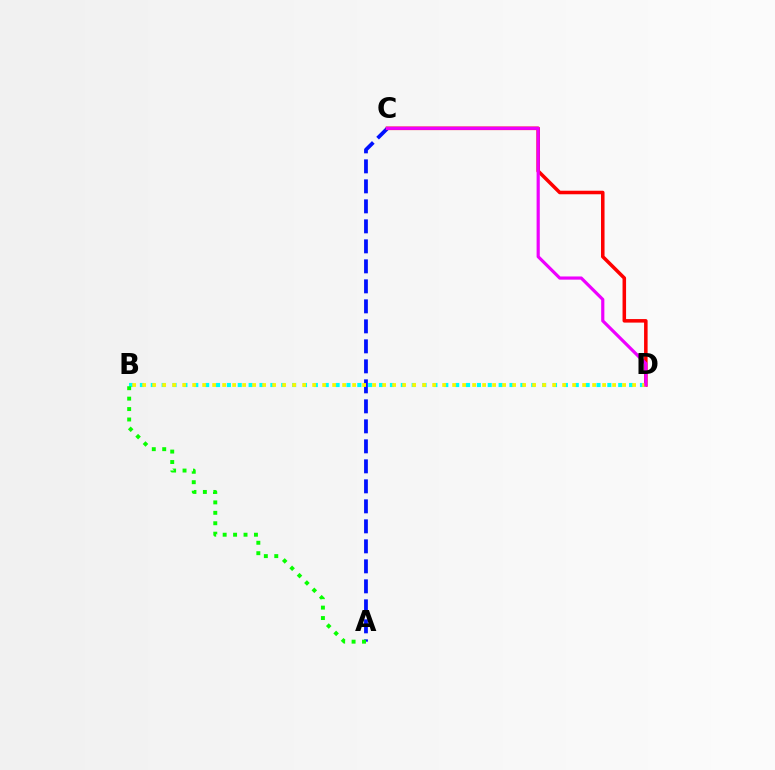{('B', 'D'): [{'color': '#00fff6', 'line_style': 'dotted', 'thickness': 2.95}, {'color': '#fcf500', 'line_style': 'dotted', 'thickness': 2.72}], ('A', 'C'): [{'color': '#0010ff', 'line_style': 'dashed', 'thickness': 2.72}], ('A', 'B'): [{'color': '#08ff00', 'line_style': 'dotted', 'thickness': 2.83}], ('C', 'D'): [{'color': '#ff0000', 'line_style': 'solid', 'thickness': 2.54}, {'color': '#ee00ff', 'line_style': 'solid', 'thickness': 2.29}]}